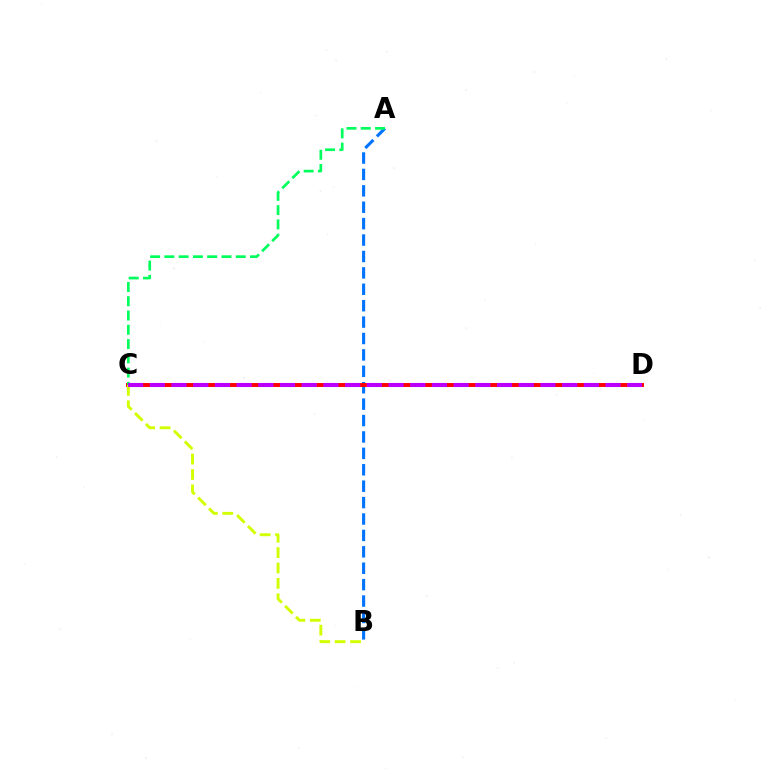{('A', 'B'): [{'color': '#0074ff', 'line_style': 'dashed', 'thickness': 2.23}], ('C', 'D'): [{'color': '#ff0000', 'line_style': 'solid', 'thickness': 2.84}, {'color': '#b900ff', 'line_style': 'dashed', 'thickness': 2.95}], ('B', 'C'): [{'color': '#d1ff00', 'line_style': 'dashed', 'thickness': 2.09}], ('A', 'C'): [{'color': '#00ff5c', 'line_style': 'dashed', 'thickness': 1.94}]}